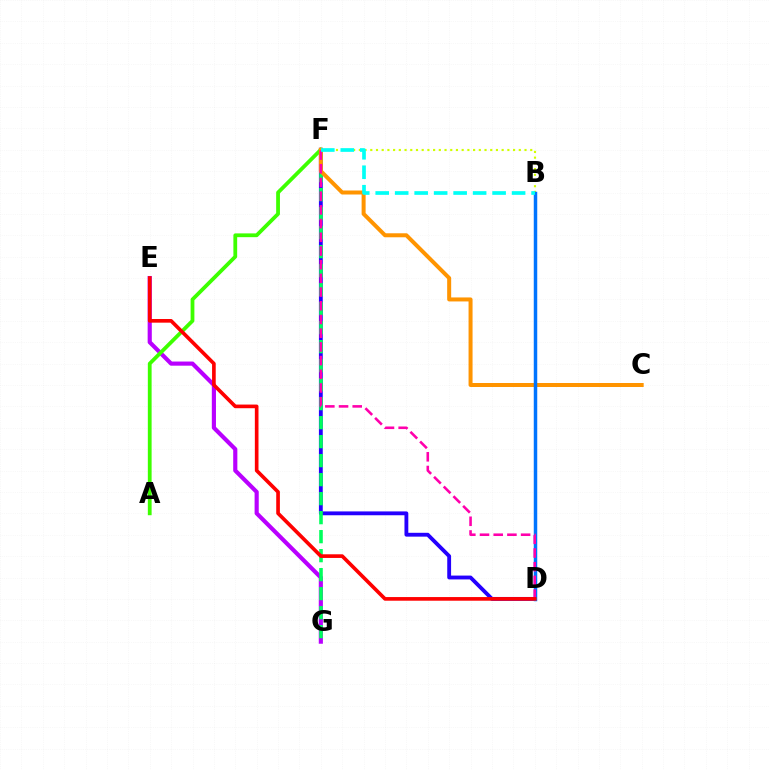{('E', 'G'): [{'color': '#b900ff', 'line_style': 'solid', 'thickness': 2.99}], ('B', 'F'): [{'color': '#d1ff00', 'line_style': 'dotted', 'thickness': 1.55}, {'color': '#00fff6', 'line_style': 'dashed', 'thickness': 2.65}], ('D', 'F'): [{'color': '#2500ff', 'line_style': 'solid', 'thickness': 2.77}, {'color': '#ff00ac', 'line_style': 'dashed', 'thickness': 1.86}], ('A', 'F'): [{'color': '#3dff00', 'line_style': 'solid', 'thickness': 2.72}], ('F', 'G'): [{'color': '#00ff5c', 'line_style': 'dashed', 'thickness': 2.58}], ('C', 'F'): [{'color': '#ff9400', 'line_style': 'solid', 'thickness': 2.88}], ('B', 'D'): [{'color': '#0074ff', 'line_style': 'solid', 'thickness': 2.5}], ('D', 'E'): [{'color': '#ff0000', 'line_style': 'solid', 'thickness': 2.63}]}